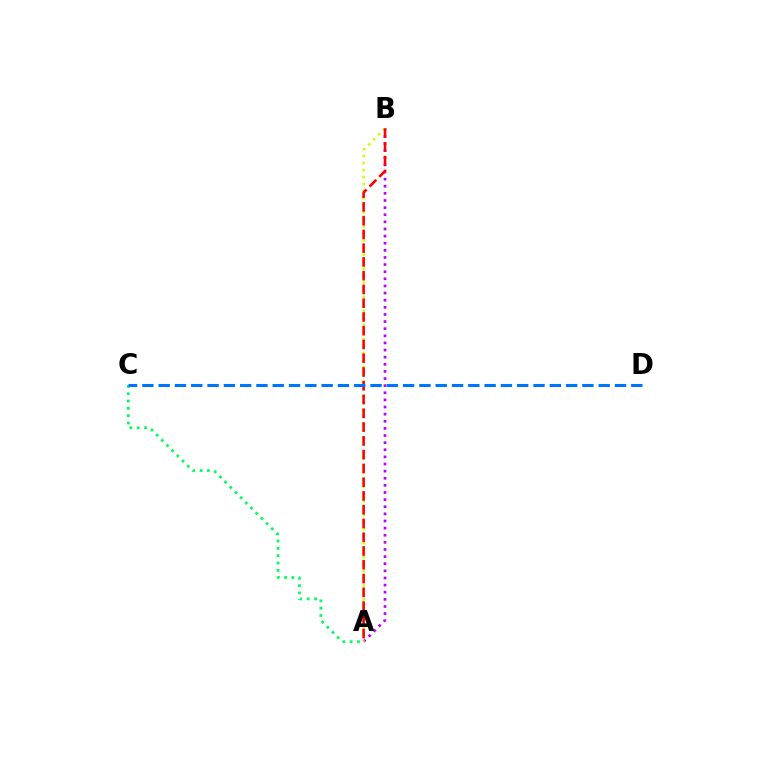{('A', 'B'): [{'color': '#b900ff', 'line_style': 'dotted', 'thickness': 1.94}, {'color': '#d1ff00', 'line_style': 'dotted', 'thickness': 1.91}, {'color': '#ff0000', 'line_style': 'dashed', 'thickness': 1.87}], ('A', 'C'): [{'color': '#00ff5c', 'line_style': 'dotted', 'thickness': 1.99}], ('C', 'D'): [{'color': '#0074ff', 'line_style': 'dashed', 'thickness': 2.21}]}